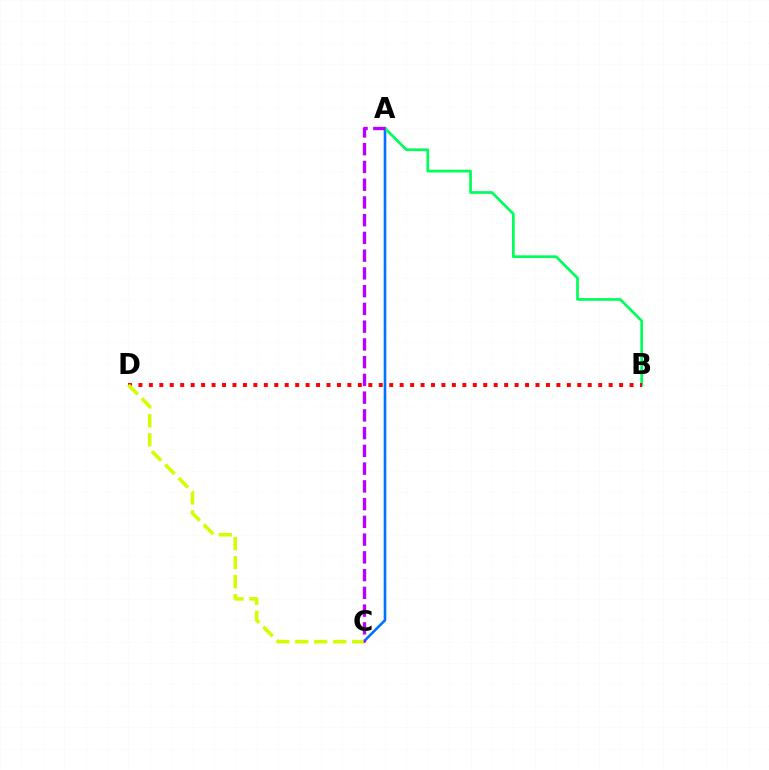{('A', 'C'): [{'color': '#0074ff', 'line_style': 'solid', 'thickness': 1.89}, {'color': '#b900ff', 'line_style': 'dashed', 'thickness': 2.41}], ('A', 'B'): [{'color': '#00ff5c', 'line_style': 'solid', 'thickness': 1.96}], ('B', 'D'): [{'color': '#ff0000', 'line_style': 'dotted', 'thickness': 2.84}], ('C', 'D'): [{'color': '#d1ff00', 'line_style': 'dashed', 'thickness': 2.58}]}